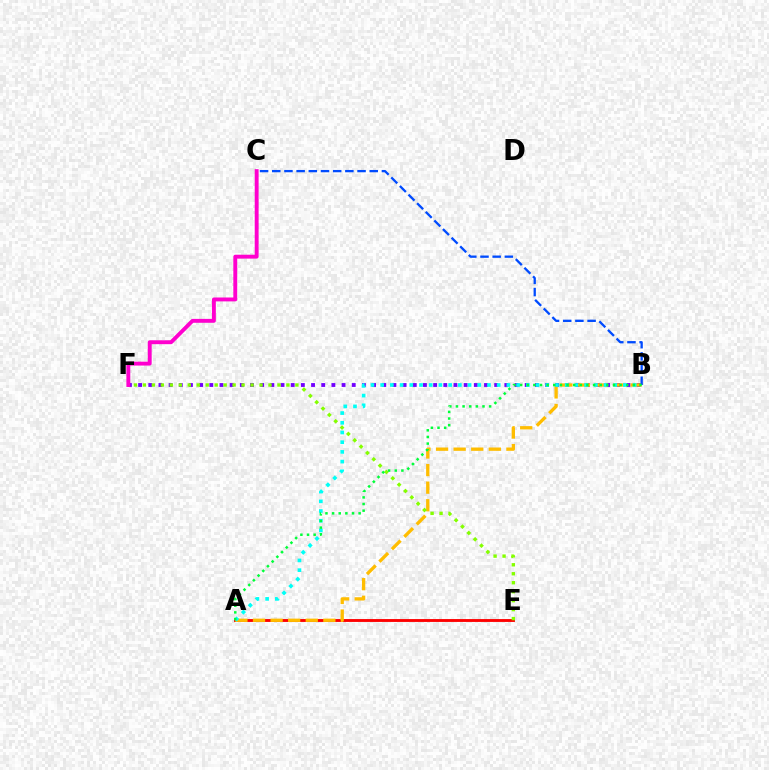{('A', 'E'): [{'color': '#ff0000', 'line_style': 'solid', 'thickness': 2.06}], ('B', 'F'): [{'color': '#7200ff', 'line_style': 'dotted', 'thickness': 2.76}], ('A', 'B'): [{'color': '#ffbd00', 'line_style': 'dashed', 'thickness': 2.39}, {'color': '#00fff6', 'line_style': 'dotted', 'thickness': 2.64}, {'color': '#00ff39', 'line_style': 'dotted', 'thickness': 1.8}], ('E', 'F'): [{'color': '#84ff00', 'line_style': 'dotted', 'thickness': 2.44}], ('B', 'C'): [{'color': '#004bff', 'line_style': 'dashed', 'thickness': 1.66}], ('C', 'F'): [{'color': '#ff00cf', 'line_style': 'solid', 'thickness': 2.8}]}